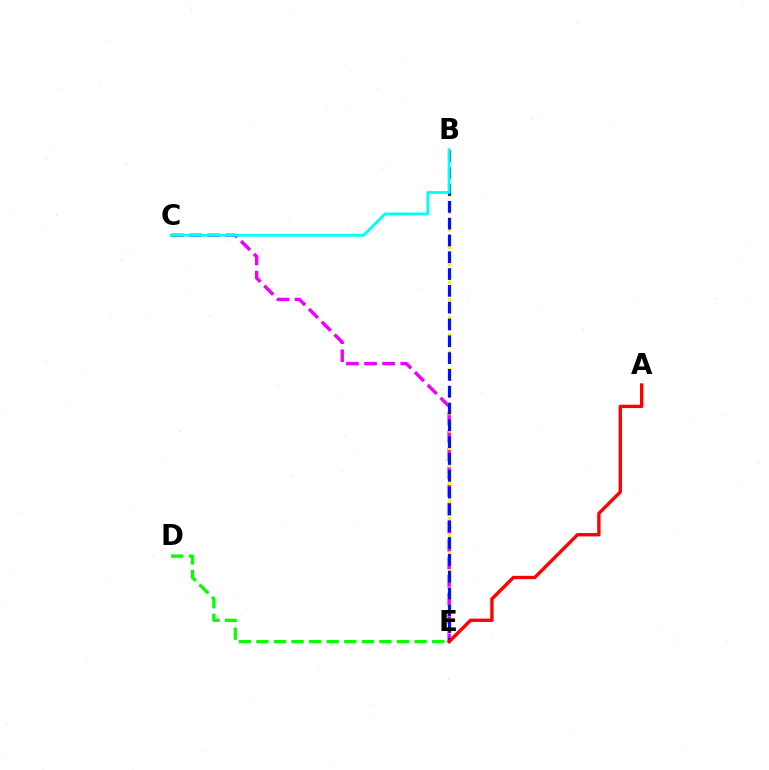{('C', 'E'): [{'color': '#ee00ff', 'line_style': 'dashed', 'thickness': 2.46}], ('B', 'E'): [{'color': '#fcf500', 'line_style': 'dotted', 'thickness': 2.38}, {'color': '#0010ff', 'line_style': 'dashed', 'thickness': 2.28}], ('B', 'C'): [{'color': '#00fff6', 'line_style': 'solid', 'thickness': 2.01}], ('A', 'E'): [{'color': '#ff0000', 'line_style': 'solid', 'thickness': 2.42}], ('D', 'E'): [{'color': '#08ff00', 'line_style': 'dashed', 'thickness': 2.39}]}